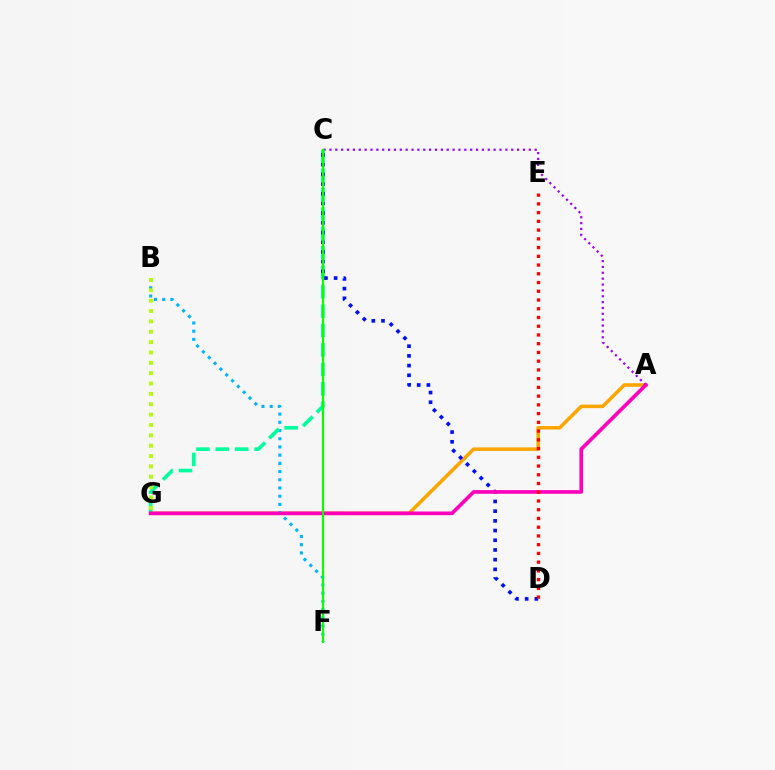{('A', 'G'): [{'color': '#ffa500', 'line_style': 'solid', 'thickness': 2.55}, {'color': '#ff00bd', 'line_style': 'solid', 'thickness': 2.65}], ('B', 'F'): [{'color': '#00b5ff', 'line_style': 'dotted', 'thickness': 2.23}], ('A', 'C'): [{'color': '#9b00ff', 'line_style': 'dotted', 'thickness': 1.59}], ('C', 'G'): [{'color': '#00ff9d', 'line_style': 'dashed', 'thickness': 2.64}], ('B', 'G'): [{'color': '#b3ff00', 'line_style': 'dotted', 'thickness': 2.81}], ('C', 'D'): [{'color': '#0010ff', 'line_style': 'dotted', 'thickness': 2.64}], ('D', 'E'): [{'color': '#ff0000', 'line_style': 'dotted', 'thickness': 2.37}], ('C', 'F'): [{'color': '#08ff00', 'line_style': 'solid', 'thickness': 1.54}]}